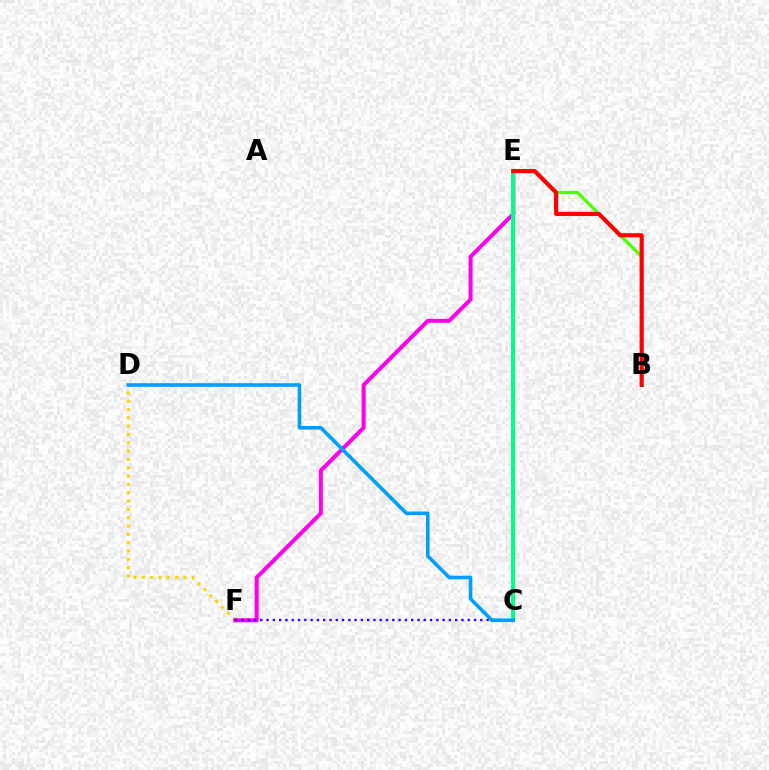{('B', 'E'): [{'color': '#4fff00', 'line_style': 'solid', 'thickness': 2.36}, {'color': '#ff0000', 'line_style': 'solid', 'thickness': 2.98}], ('D', 'F'): [{'color': '#ffd500', 'line_style': 'dotted', 'thickness': 2.26}], ('E', 'F'): [{'color': '#ff00ed', 'line_style': 'solid', 'thickness': 2.89}], ('C', 'E'): [{'color': '#00ff86', 'line_style': 'solid', 'thickness': 2.92}], ('C', 'F'): [{'color': '#3700ff', 'line_style': 'dotted', 'thickness': 1.71}], ('C', 'D'): [{'color': '#009eff', 'line_style': 'solid', 'thickness': 2.59}]}